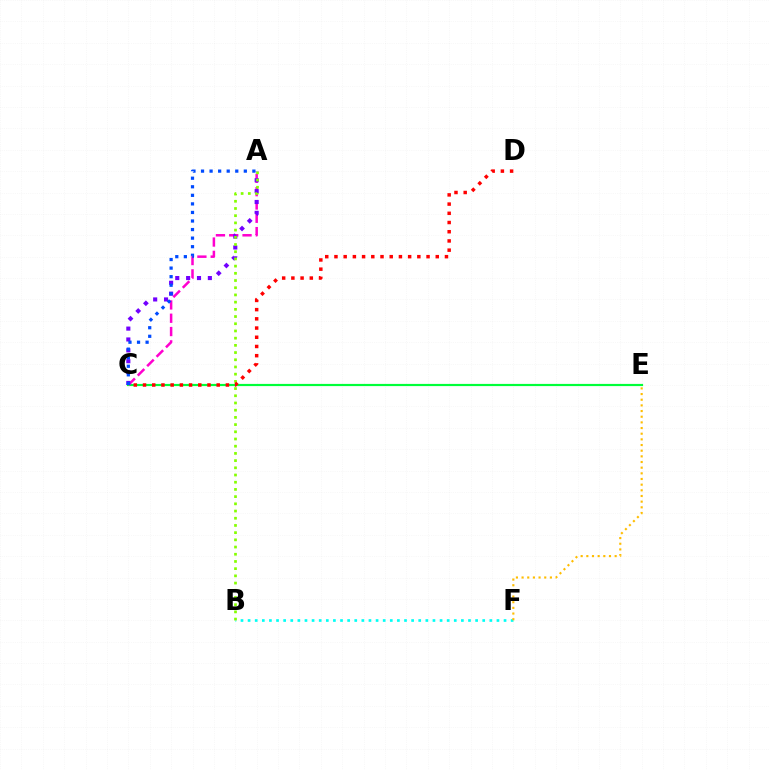{('C', 'E'): [{'color': '#00ff39', 'line_style': 'solid', 'thickness': 1.57}], ('A', 'C'): [{'color': '#ff00cf', 'line_style': 'dashed', 'thickness': 1.81}, {'color': '#7200ff', 'line_style': 'dotted', 'thickness': 2.95}, {'color': '#004bff', 'line_style': 'dotted', 'thickness': 2.33}], ('B', 'F'): [{'color': '#00fff6', 'line_style': 'dotted', 'thickness': 1.93}], ('E', 'F'): [{'color': '#ffbd00', 'line_style': 'dotted', 'thickness': 1.54}], ('A', 'B'): [{'color': '#84ff00', 'line_style': 'dotted', 'thickness': 1.96}], ('C', 'D'): [{'color': '#ff0000', 'line_style': 'dotted', 'thickness': 2.5}]}